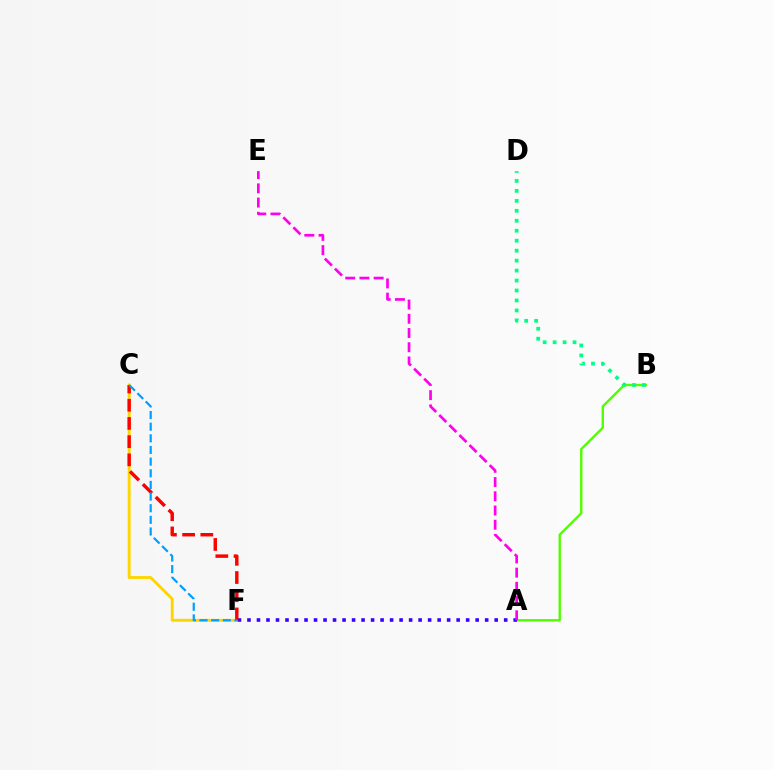{('C', 'F'): [{'color': '#ffd500', 'line_style': 'solid', 'thickness': 2.08}, {'color': '#ff0000', 'line_style': 'dashed', 'thickness': 2.47}, {'color': '#009eff', 'line_style': 'dashed', 'thickness': 1.58}], ('A', 'B'): [{'color': '#4fff00', 'line_style': 'solid', 'thickness': 1.71}], ('A', 'F'): [{'color': '#3700ff', 'line_style': 'dotted', 'thickness': 2.58}], ('B', 'D'): [{'color': '#00ff86', 'line_style': 'dotted', 'thickness': 2.71}], ('A', 'E'): [{'color': '#ff00ed', 'line_style': 'dashed', 'thickness': 1.93}]}